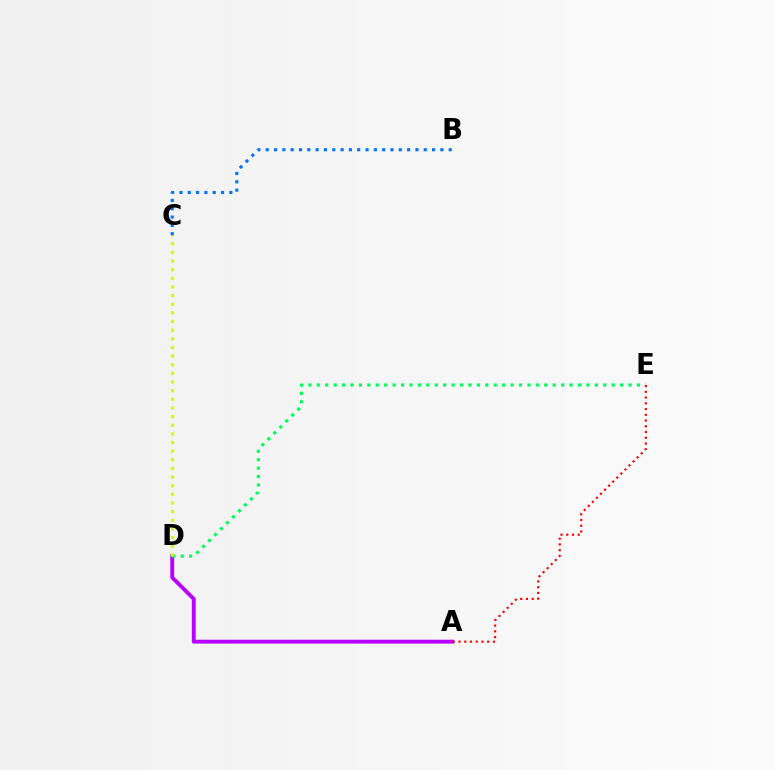{('A', 'D'): [{'color': '#b900ff', 'line_style': 'solid', 'thickness': 2.79}], ('D', 'E'): [{'color': '#00ff5c', 'line_style': 'dotted', 'thickness': 2.29}], ('C', 'D'): [{'color': '#d1ff00', 'line_style': 'dotted', 'thickness': 2.35}], ('B', 'C'): [{'color': '#0074ff', 'line_style': 'dotted', 'thickness': 2.26}], ('A', 'E'): [{'color': '#ff0000', 'line_style': 'dotted', 'thickness': 1.56}]}